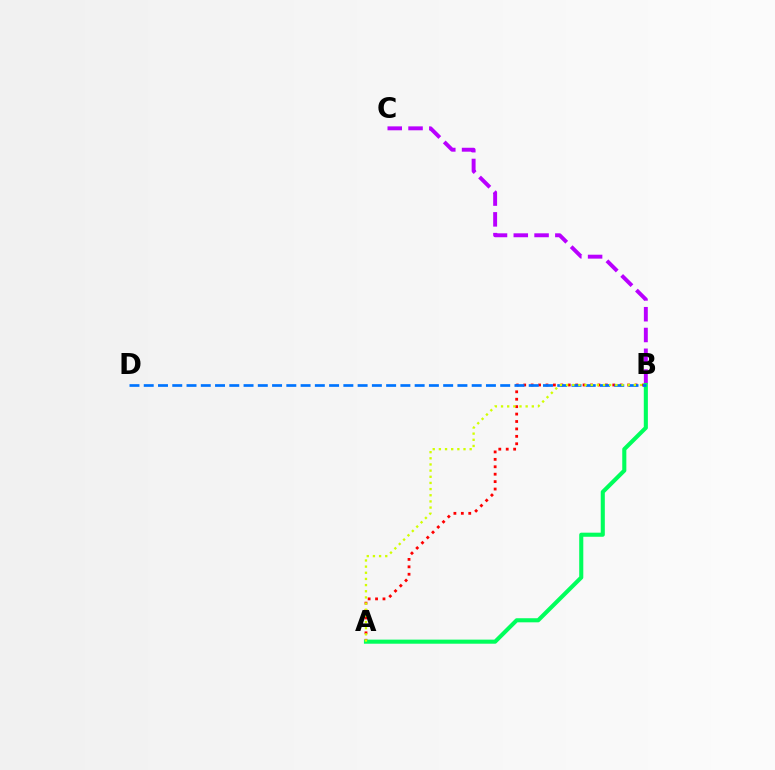{('B', 'C'): [{'color': '#b900ff', 'line_style': 'dashed', 'thickness': 2.82}], ('A', 'B'): [{'color': '#ff0000', 'line_style': 'dotted', 'thickness': 2.02}, {'color': '#00ff5c', 'line_style': 'solid', 'thickness': 2.94}, {'color': '#d1ff00', 'line_style': 'dotted', 'thickness': 1.67}], ('B', 'D'): [{'color': '#0074ff', 'line_style': 'dashed', 'thickness': 1.94}]}